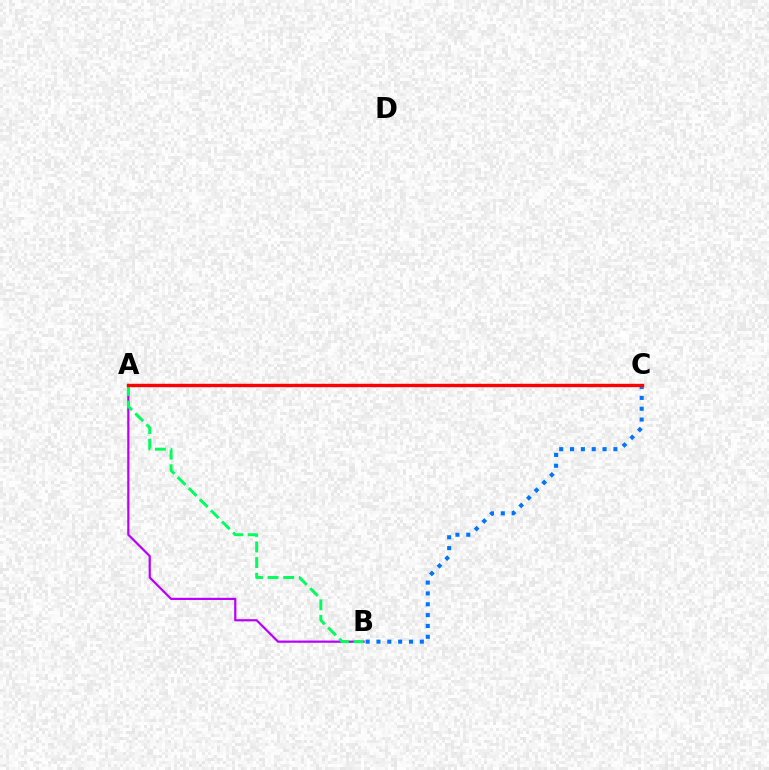{('A', 'B'): [{'color': '#b900ff', 'line_style': 'solid', 'thickness': 1.59}, {'color': '#00ff5c', 'line_style': 'dashed', 'thickness': 2.13}], ('B', 'C'): [{'color': '#0074ff', 'line_style': 'dotted', 'thickness': 2.94}], ('A', 'C'): [{'color': '#d1ff00', 'line_style': 'dashed', 'thickness': 2.16}, {'color': '#ff0000', 'line_style': 'solid', 'thickness': 2.43}]}